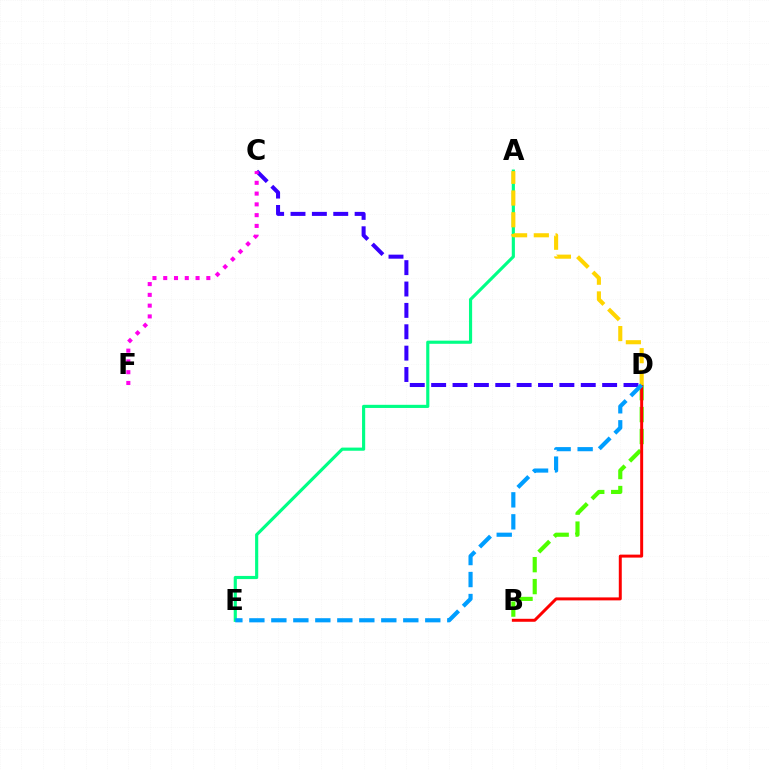{('A', 'E'): [{'color': '#00ff86', 'line_style': 'solid', 'thickness': 2.26}], ('B', 'D'): [{'color': '#4fff00', 'line_style': 'dashed', 'thickness': 2.98}, {'color': '#ff0000', 'line_style': 'solid', 'thickness': 2.14}], ('C', 'D'): [{'color': '#3700ff', 'line_style': 'dashed', 'thickness': 2.9}], ('C', 'F'): [{'color': '#ff00ed', 'line_style': 'dotted', 'thickness': 2.93}], ('A', 'D'): [{'color': '#ffd500', 'line_style': 'dashed', 'thickness': 2.95}], ('D', 'E'): [{'color': '#009eff', 'line_style': 'dashed', 'thickness': 2.99}]}